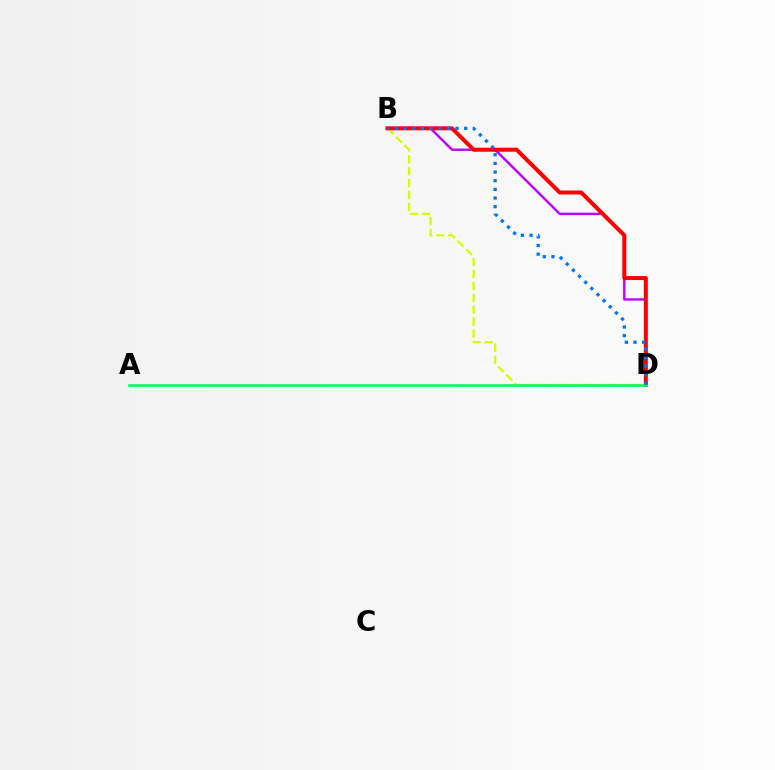{('B', 'D'): [{'color': '#b900ff', 'line_style': 'solid', 'thickness': 1.73}, {'color': '#d1ff00', 'line_style': 'dashed', 'thickness': 1.62}, {'color': '#ff0000', 'line_style': 'solid', 'thickness': 2.88}, {'color': '#0074ff', 'line_style': 'dotted', 'thickness': 2.35}], ('A', 'D'): [{'color': '#00ff5c', 'line_style': 'solid', 'thickness': 1.88}]}